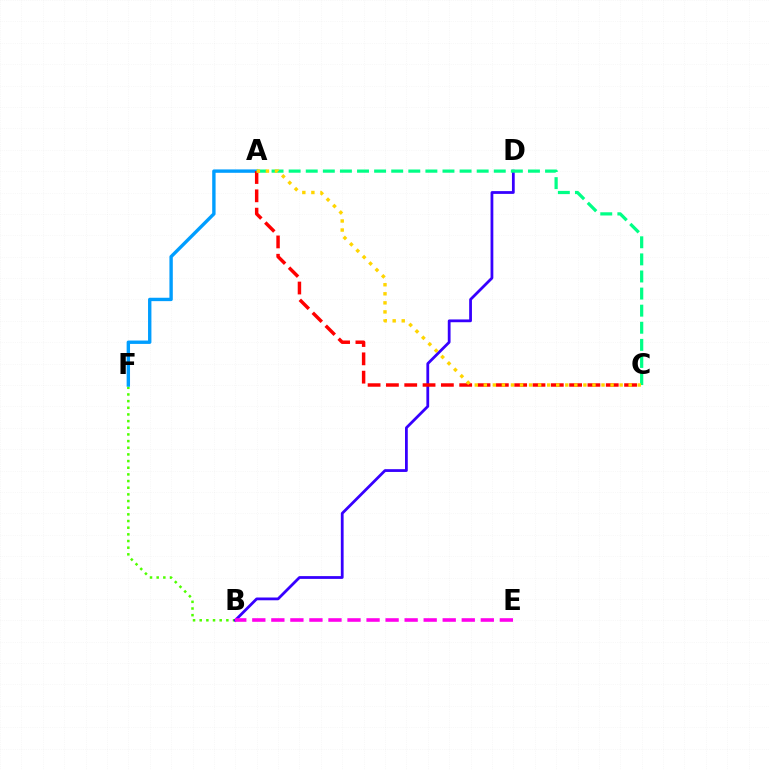{('B', 'F'): [{'color': '#4fff00', 'line_style': 'dotted', 'thickness': 1.81}], ('B', 'D'): [{'color': '#3700ff', 'line_style': 'solid', 'thickness': 2.0}], ('B', 'E'): [{'color': '#ff00ed', 'line_style': 'dashed', 'thickness': 2.59}], ('A', 'F'): [{'color': '#009eff', 'line_style': 'solid', 'thickness': 2.44}], ('A', 'C'): [{'color': '#ff0000', 'line_style': 'dashed', 'thickness': 2.49}, {'color': '#00ff86', 'line_style': 'dashed', 'thickness': 2.32}, {'color': '#ffd500', 'line_style': 'dotted', 'thickness': 2.46}]}